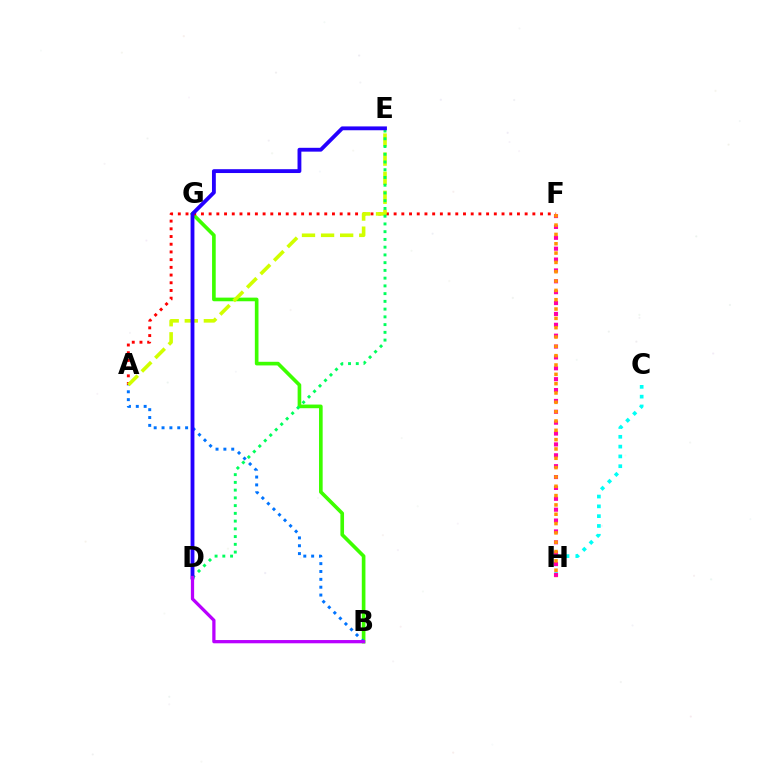{('B', 'G'): [{'color': '#3dff00', 'line_style': 'solid', 'thickness': 2.62}], ('C', 'H'): [{'color': '#00fff6', 'line_style': 'dotted', 'thickness': 2.66}], ('A', 'F'): [{'color': '#ff0000', 'line_style': 'dotted', 'thickness': 2.09}], ('A', 'B'): [{'color': '#0074ff', 'line_style': 'dotted', 'thickness': 2.13}], ('A', 'E'): [{'color': '#d1ff00', 'line_style': 'dashed', 'thickness': 2.59}], ('D', 'E'): [{'color': '#00ff5c', 'line_style': 'dotted', 'thickness': 2.1}, {'color': '#2500ff', 'line_style': 'solid', 'thickness': 2.76}], ('F', 'H'): [{'color': '#ff00ac', 'line_style': 'dotted', 'thickness': 2.95}, {'color': '#ff9400', 'line_style': 'dotted', 'thickness': 2.53}], ('B', 'D'): [{'color': '#b900ff', 'line_style': 'solid', 'thickness': 2.34}]}